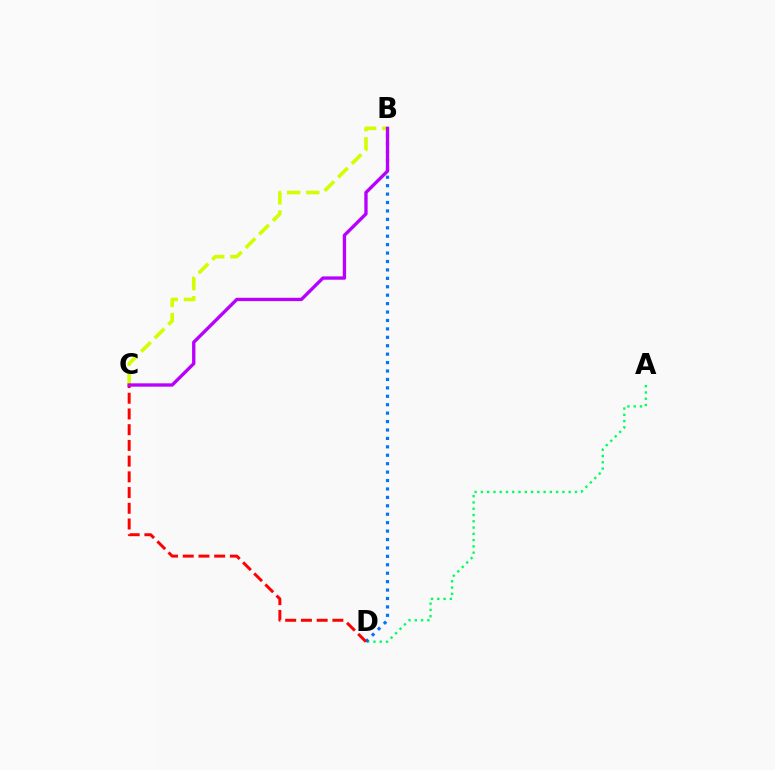{('A', 'D'): [{'color': '#00ff5c', 'line_style': 'dotted', 'thickness': 1.7}], ('B', 'D'): [{'color': '#0074ff', 'line_style': 'dotted', 'thickness': 2.29}], ('B', 'C'): [{'color': '#d1ff00', 'line_style': 'dashed', 'thickness': 2.6}, {'color': '#b900ff', 'line_style': 'solid', 'thickness': 2.4}], ('C', 'D'): [{'color': '#ff0000', 'line_style': 'dashed', 'thickness': 2.14}]}